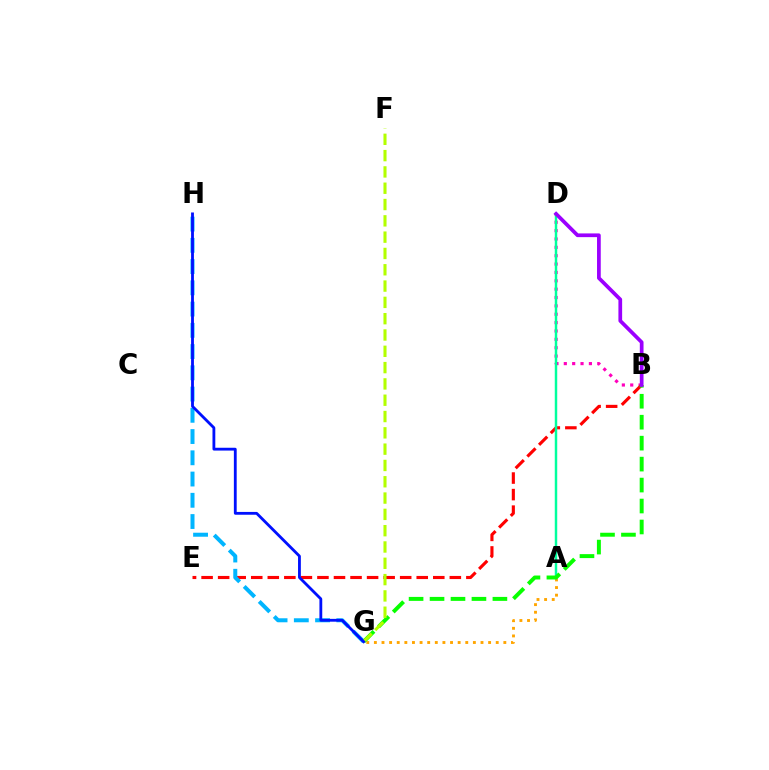{('B', 'D'): [{'color': '#ff00bd', 'line_style': 'dotted', 'thickness': 2.27}, {'color': '#9b00ff', 'line_style': 'solid', 'thickness': 2.68}], ('B', 'E'): [{'color': '#ff0000', 'line_style': 'dashed', 'thickness': 2.25}], ('A', 'G'): [{'color': '#ffa500', 'line_style': 'dotted', 'thickness': 2.07}], ('A', 'D'): [{'color': '#00ff9d', 'line_style': 'solid', 'thickness': 1.77}], ('G', 'H'): [{'color': '#00b5ff', 'line_style': 'dashed', 'thickness': 2.89}, {'color': '#0010ff', 'line_style': 'solid', 'thickness': 2.03}], ('B', 'G'): [{'color': '#08ff00', 'line_style': 'dashed', 'thickness': 2.85}], ('F', 'G'): [{'color': '#b3ff00', 'line_style': 'dashed', 'thickness': 2.22}]}